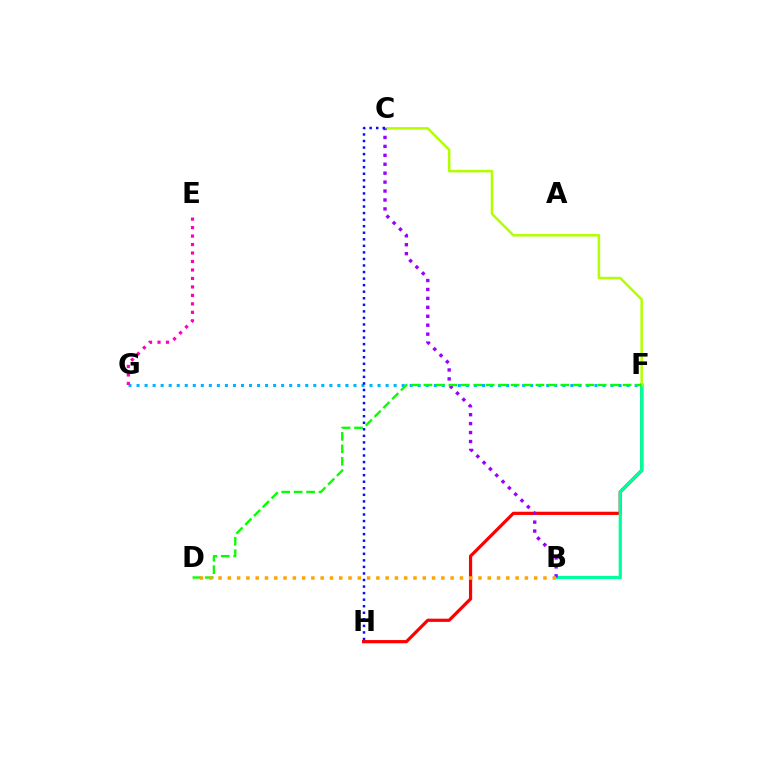{('F', 'H'): [{'color': '#ff0000', 'line_style': 'solid', 'thickness': 2.31}], ('B', 'F'): [{'color': '#00ff9d', 'line_style': 'solid', 'thickness': 2.32}], ('C', 'F'): [{'color': '#b3ff00', 'line_style': 'solid', 'thickness': 1.82}], ('F', 'G'): [{'color': '#00b5ff', 'line_style': 'dotted', 'thickness': 2.18}], ('B', 'C'): [{'color': '#9b00ff', 'line_style': 'dotted', 'thickness': 2.43}], ('D', 'F'): [{'color': '#08ff00', 'line_style': 'dashed', 'thickness': 1.69}], ('C', 'H'): [{'color': '#0010ff', 'line_style': 'dotted', 'thickness': 1.78}], ('B', 'D'): [{'color': '#ffa500', 'line_style': 'dotted', 'thickness': 2.52}], ('E', 'G'): [{'color': '#ff00bd', 'line_style': 'dotted', 'thickness': 2.3}]}